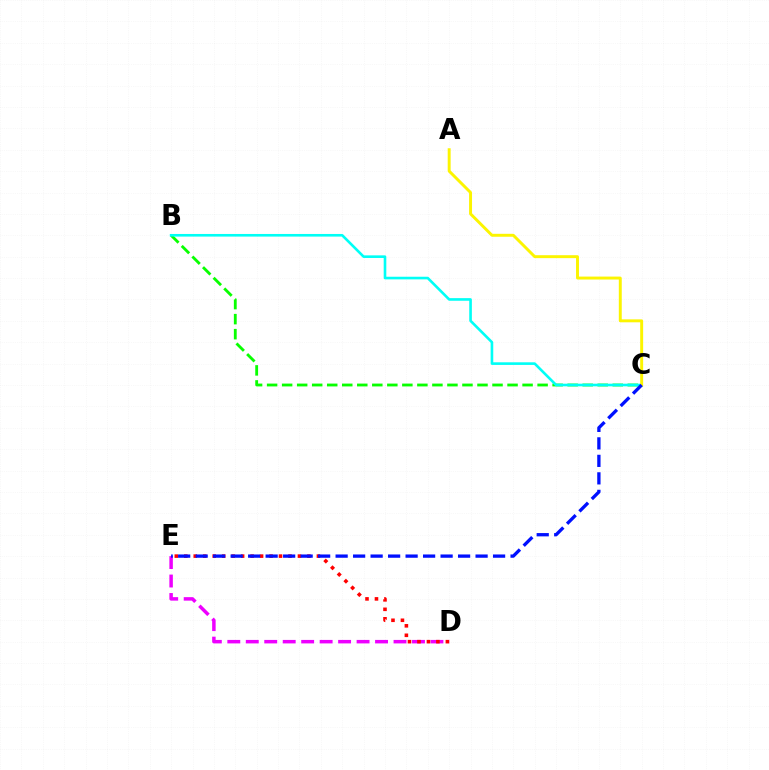{('D', 'E'): [{'color': '#ee00ff', 'line_style': 'dashed', 'thickness': 2.51}, {'color': '#ff0000', 'line_style': 'dotted', 'thickness': 2.57}], ('B', 'C'): [{'color': '#08ff00', 'line_style': 'dashed', 'thickness': 2.04}, {'color': '#00fff6', 'line_style': 'solid', 'thickness': 1.89}], ('A', 'C'): [{'color': '#fcf500', 'line_style': 'solid', 'thickness': 2.11}], ('C', 'E'): [{'color': '#0010ff', 'line_style': 'dashed', 'thickness': 2.38}]}